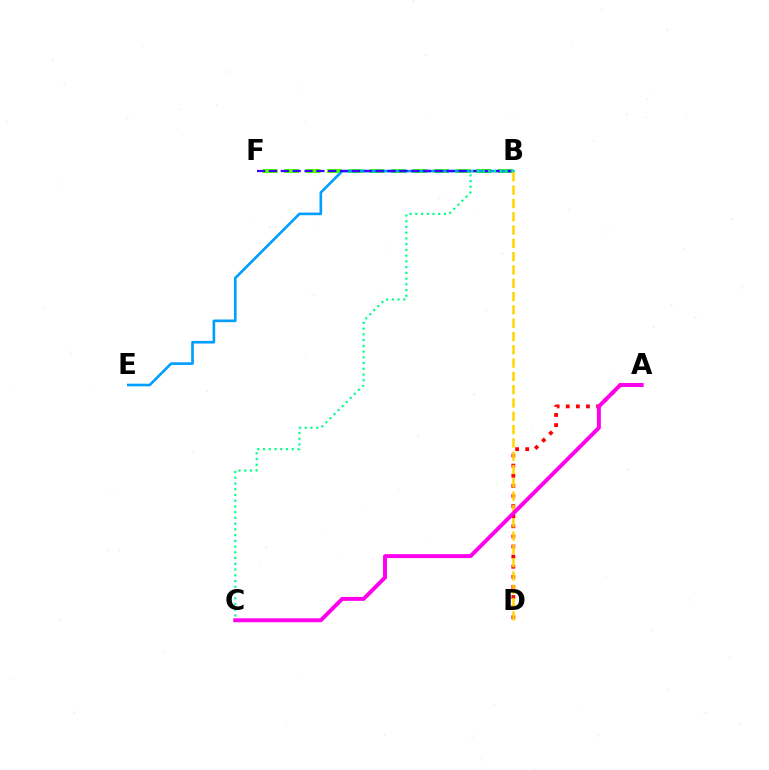{('B', 'F'): [{'color': '#4fff00', 'line_style': 'dashed', 'thickness': 2.91}, {'color': '#3700ff', 'line_style': 'dashed', 'thickness': 1.61}], ('A', 'D'): [{'color': '#ff0000', 'line_style': 'dotted', 'thickness': 2.75}], ('B', 'E'): [{'color': '#009eff', 'line_style': 'solid', 'thickness': 1.9}], ('B', 'C'): [{'color': '#00ff86', 'line_style': 'dotted', 'thickness': 1.56}], ('B', 'D'): [{'color': '#ffd500', 'line_style': 'dashed', 'thickness': 1.81}], ('A', 'C'): [{'color': '#ff00ed', 'line_style': 'solid', 'thickness': 2.84}]}